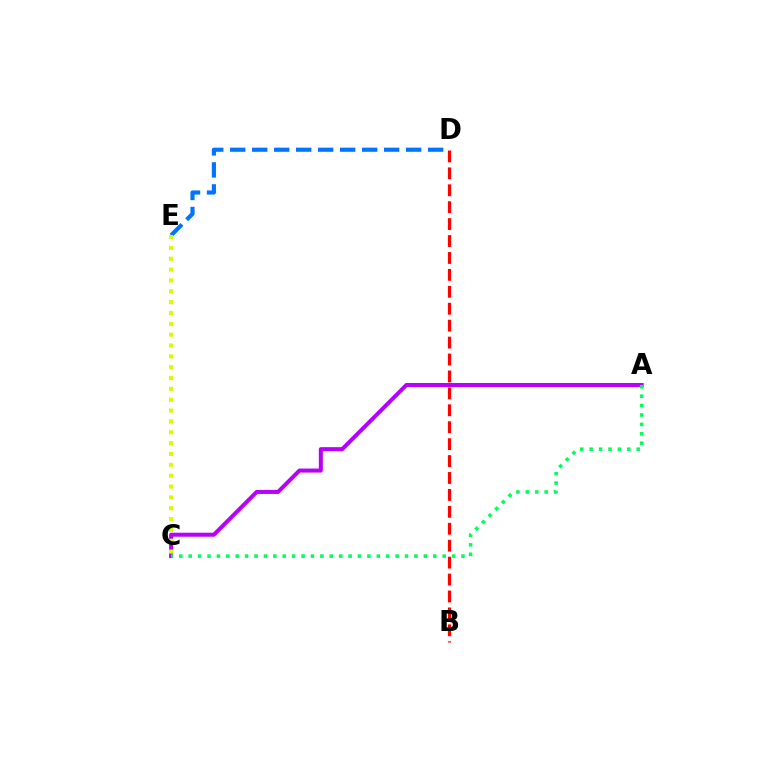{('B', 'D'): [{'color': '#ff0000', 'line_style': 'dashed', 'thickness': 2.3}], ('A', 'C'): [{'color': '#b900ff', 'line_style': 'solid', 'thickness': 2.9}, {'color': '#00ff5c', 'line_style': 'dotted', 'thickness': 2.56}], ('D', 'E'): [{'color': '#0074ff', 'line_style': 'dashed', 'thickness': 2.99}], ('C', 'E'): [{'color': '#d1ff00', 'line_style': 'dotted', 'thickness': 2.95}]}